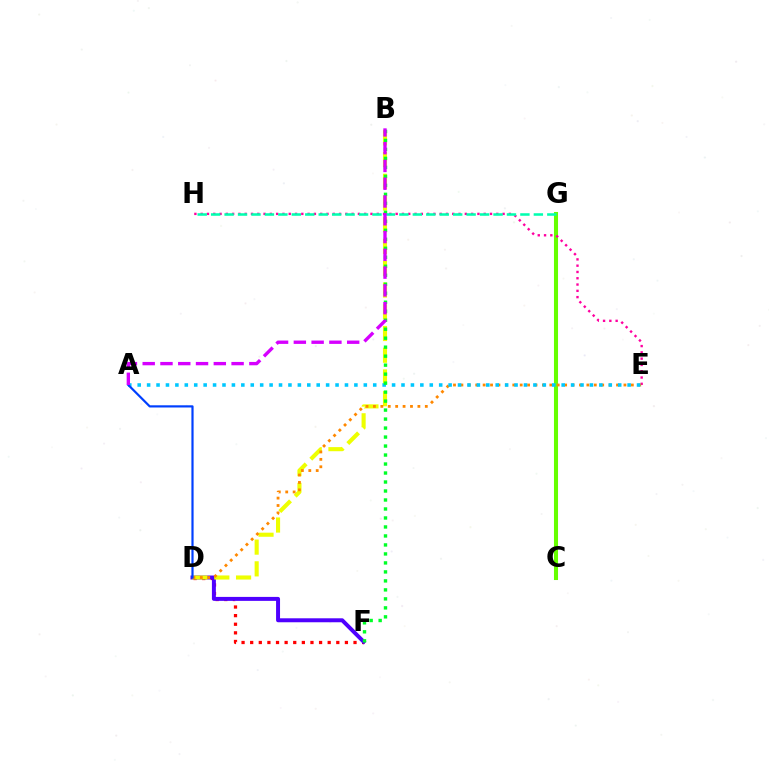{('D', 'F'): [{'color': '#ff0000', 'line_style': 'dotted', 'thickness': 2.34}, {'color': '#4f00ff', 'line_style': 'solid', 'thickness': 2.86}], ('B', 'D'): [{'color': '#eeff00', 'line_style': 'dashed', 'thickness': 2.95}], ('C', 'G'): [{'color': '#66ff00', 'line_style': 'solid', 'thickness': 2.93}], ('E', 'H'): [{'color': '#ff00a0', 'line_style': 'dotted', 'thickness': 1.71}], ('D', 'E'): [{'color': '#ff8800', 'line_style': 'dotted', 'thickness': 2.01}], ('A', 'E'): [{'color': '#00c7ff', 'line_style': 'dotted', 'thickness': 2.56}], ('A', 'D'): [{'color': '#003fff', 'line_style': 'solid', 'thickness': 1.58}], ('B', 'F'): [{'color': '#00ff27', 'line_style': 'dotted', 'thickness': 2.44}], ('G', 'H'): [{'color': '#00ffaf', 'line_style': 'dashed', 'thickness': 1.83}], ('A', 'B'): [{'color': '#d600ff', 'line_style': 'dashed', 'thickness': 2.42}]}